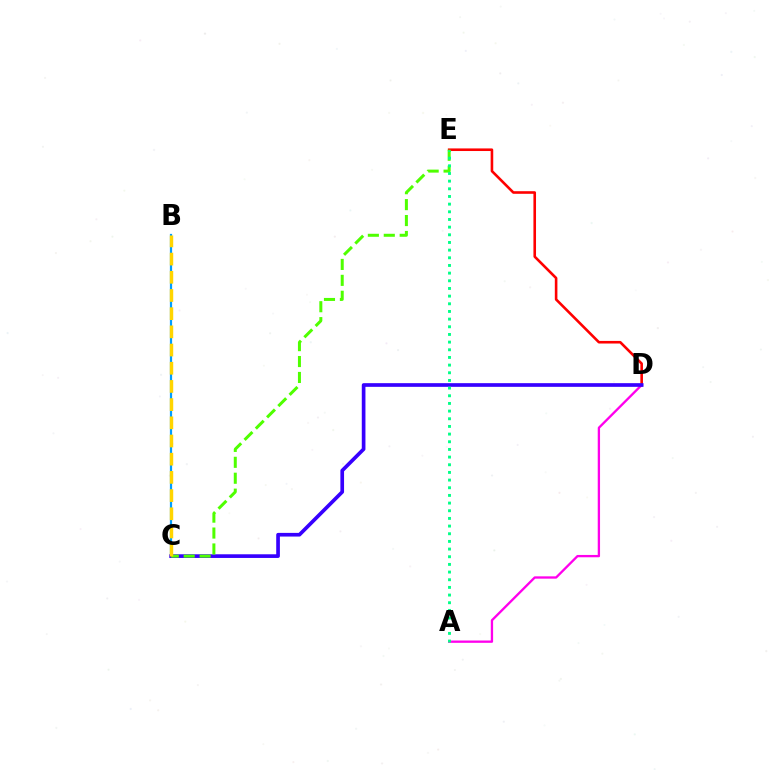{('A', 'D'): [{'color': '#ff00ed', 'line_style': 'solid', 'thickness': 1.67}], ('D', 'E'): [{'color': '#ff0000', 'line_style': 'solid', 'thickness': 1.87}], ('B', 'C'): [{'color': '#009eff', 'line_style': 'solid', 'thickness': 1.6}, {'color': '#ffd500', 'line_style': 'dashed', 'thickness': 2.47}], ('C', 'D'): [{'color': '#3700ff', 'line_style': 'solid', 'thickness': 2.64}], ('C', 'E'): [{'color': '#4fff00', 'line_style': 'dashed', 'thickness': 2.16}], ('A', 'E'): [{'color': '#00ff86', 'line_style': 'dotted', 'thickness': 2.08}]}